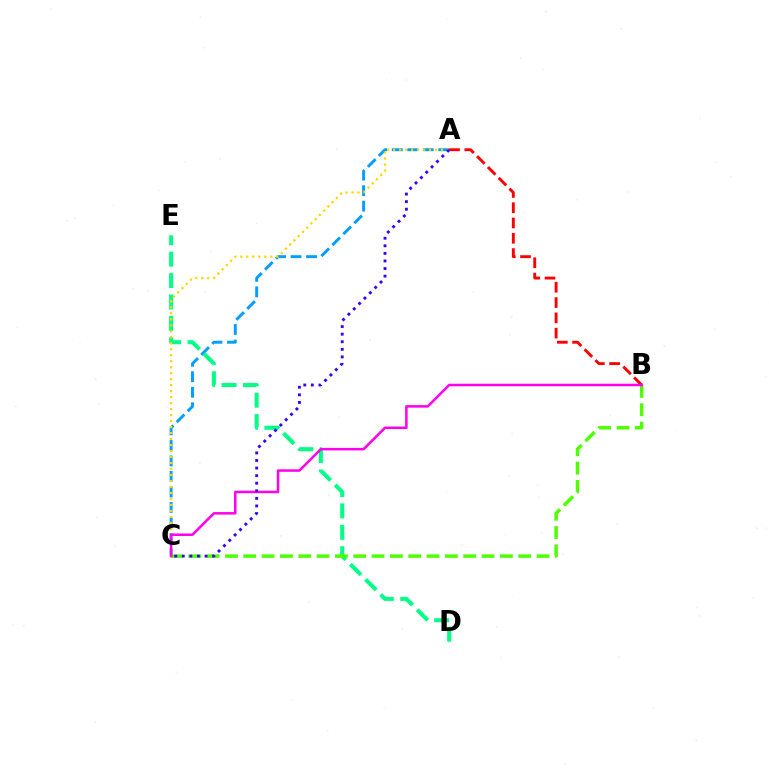{('A', 'C'): [{'color': '#009eff', 'line_style': 'dashed', 'thickness': 2.11}, {'color': '#ffd500', 'line_style': 'dotted', 'thickness': 1.63}, {'color': '#3700ff', 'line_style': 'dotted', 'thickness': 2.06}], ('D', 'E'): [{'color': '#00ff86', 'line_style': 'dashed', 'thickness': 2.91}], ('B', 'C'): [{'color': '#4fff00', 'line_style': 'dashed', 'thickness': 2.49}, {'color': '#ff00ed', 'line_style': 'solid', 'thickness': 1.81}], ('A', 'B'): [{'color': '#ff0000', 'line_style': 'dashed', 'thickness': 2.08}]}